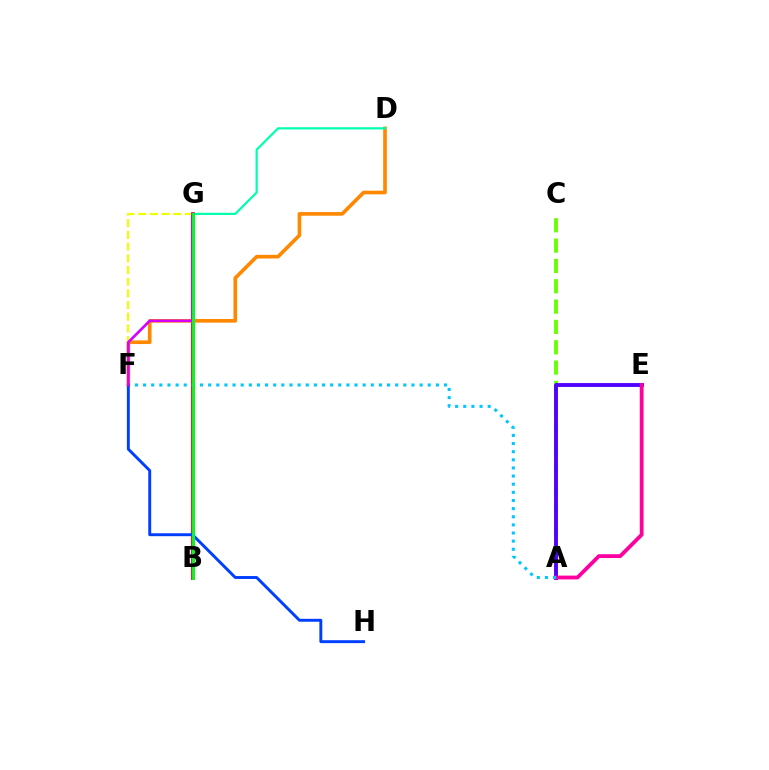{('B', 'G'): [{'color': '#ff0000', 'line_style': 'solid', 'thickness': 2.72}, {'color': '#00ff27', 'line_style': 'solid', 'thickness': 2.06}], ('D', 'F'): [{'color': '#ff8800', 'line_style': 'solid', 'thickness': 2.63}], ('A', 'C'): [{'color': '#66ff00', 'line_style': 'dashed', 'thickness': 2.76}], ('A', 'E'): [{'color': '#4f00ff', 'line_style': 'solid', 'thickness': 2.78}, {'color': '#ff00a0', 'line_style': 'solid', 'thickness': 2.74}], ('A', 'F'): [{'color': '#00c7ff', 'line_style': 'dotted', 'thickness': 2.21}], ('D', 'G'): [{'color': '#00ffaf', 'line_style': 'solid', 'thickness': 1.59}], ('F', 'H'): [{'color': '#003fff', 'line_style': 'solid', 'thickness': 2.1}], ('F', 'G'): [{'color': '#eeff00', 'line_style': 'dashed', 'thickness': 1.59}, {'color': '#d600ff', 'line_style': 'solid', 'thickness': 1.89}]}